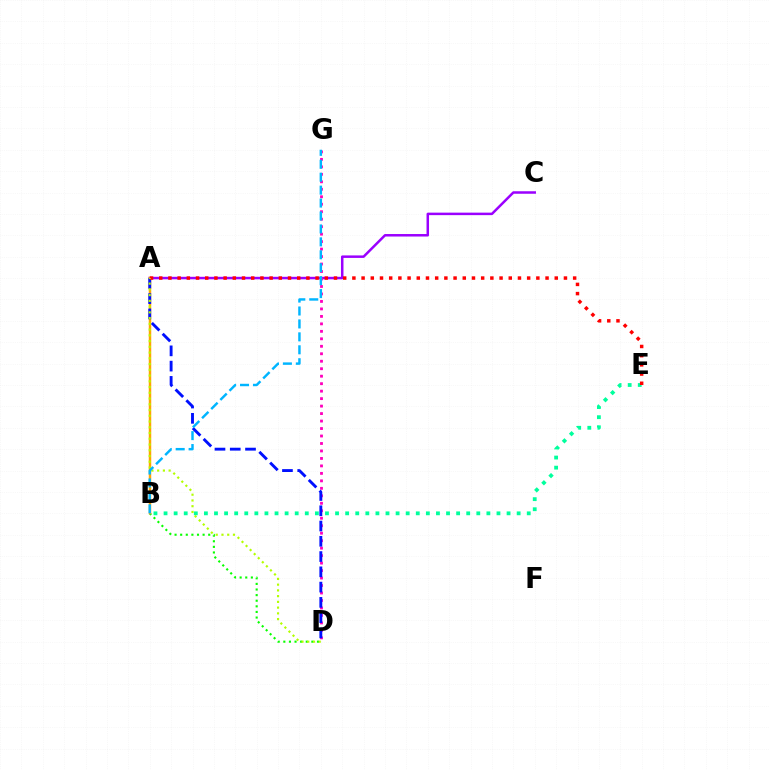{('A', 'C'): [{'color': '#9b00ff', 'line_style': 'solid', 'thickness': 1.8}], ('B', 'E'): [{'color': '#00ff9d', 'line_style': 'dotted', 'thickness': 2.74}], ('B', 'D'): [{'color': '#08ff00', 'line_style': 'dotted', 'thickness': 1.52}], ('D', 'G'): [{'color': '#ff00bd', 'line_style': 'dotted', 'thickness': 2.03}], ('A', 'B'): [{'color': '#ffa500', 'line_style': 'solid', 'thickness': 1.78}], ('A', 'D'): [{'color': '#0010ff', 'line_style': 'dashed', 'thickness': 2.07}, {'color': '#b3ff00', 'line_style': 'dotted', 'thickness': 1.56}], ('A', 'E'): [{'color': '#ff0000', 'line_style': 'dotted', 'thickness': 2.5}], ('B', 'G'): [{'color': '#00b5ff', 'line_style': 'dashed', 'thickness': 1.76}]}